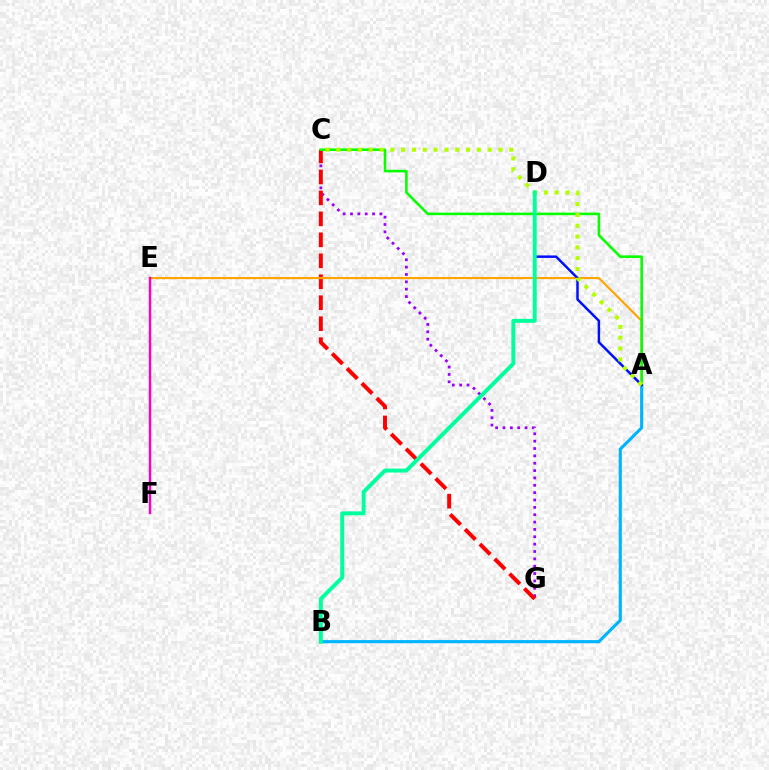{('C', 'G'): [{'color': '#9b00ff', 'line_style': 'dotted', 'thickness': 2.0}, {'color': '#ff0000', 'line_style': 'dashed', 'thickness': 2.85}], ('A', 'E'): [{'color': '#ffa500', 'line_style': 'solid', 'thickness': 1.55}], ('E', 'F'): [{'color': '#ff00bd', 'line_style': 'solid', 'thickness': 1.76}], ('A', 'B'): [{'color': '#00b5ff', 'line_style': 'solid', 'thickness': 2.25}], ('A', 'C'): [{'color': '#08ff00', 'line_style': 'solid', 'thickness': 1.87}, {'color': '#b3ff00', 'line_style': 'dotted', 'thickness': 2.94}], ('A', 'D'): [{'color': '#0010ff', 'line_style': 'solid', 'thickness': 1.79}], ('B', 'D'): [{'color': '#00ff9d', 'line_style': 'solid', 'thickness': 2.84}]}